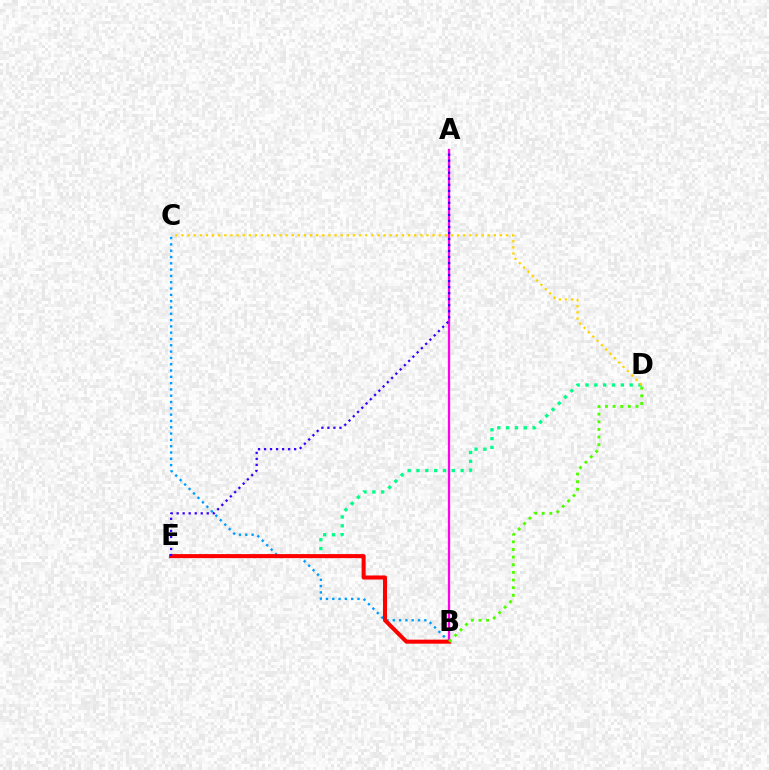{('A', 'B'): [{'color': '#ff00ed', 'line_style': 'solid', 'thickness': 1.63}], ('D', 'E'): [{'color': '#00ff86', 'line_style': 'dotted', 'thickness': 2.4}], ('B', 'C'): [{'color': '#009eff', 'line_style': 'dotted', 'thickness': 1.71}], ('B', 'E'): [{'color': '#ff0000', 'line_style': 'solid', 'thickness': 2.91}], ('B', 'D'): [{'color': '#4fff00', 'line_style': 'dotted', 'thickness': 2.08}], ('A', 'E'): [{'color': '#3700ff', 'line_style': 'dotted', 'thickness': 1.64}], ('C', 'D'): [{'color': '#ffd500', 'line_style': 'dotted', 'thickness': 1.66}]}